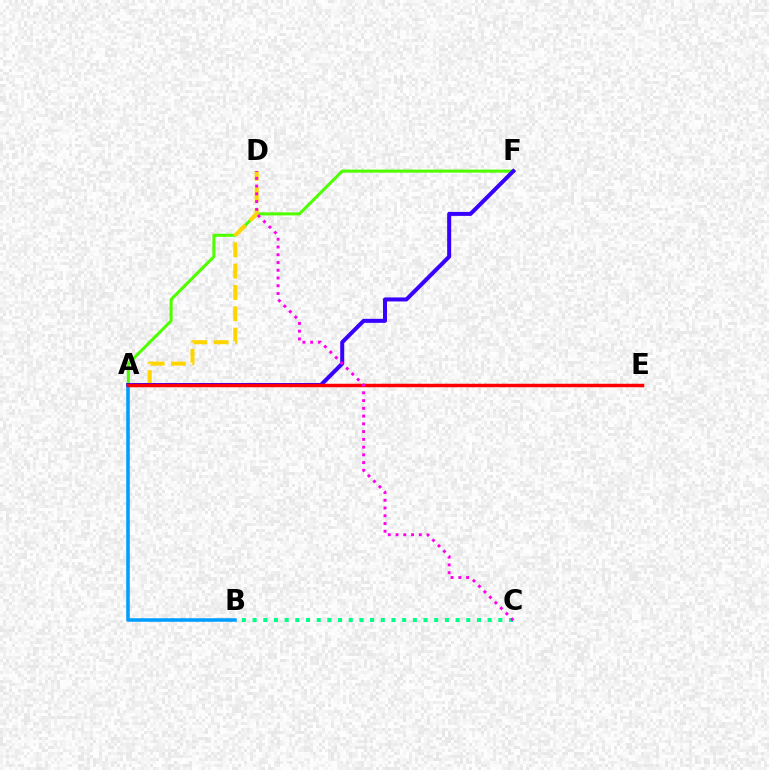{('A', 'F'): [{'color': '#4fff00', 'line_style': 'solid', 'thickness': 2.19}, {'color': '#3700ff', 'line_style': 'solid', 'thickness': 2.89}], ('A', 'D'): [{'color': '#ffd500', 'line_style': 'dashed', 'thickness': 2.9}], ('A', 'B'): [{'color': '#009eff', 'line_style': 'solid', 'thickness': 2.55}], ('B', 'C'): [{'color': '#00ff86', 'line_style': 'dotted', 'thickness': 2.9}], ('A', 'E'): [{'color': '#ff0000', 'line_style': 'solid', 'thickness': 2.51}], ('C', 'D'): [{'color': '#ff00ed', 'line_style': 'dotted', 'thickness': 2.11}]}